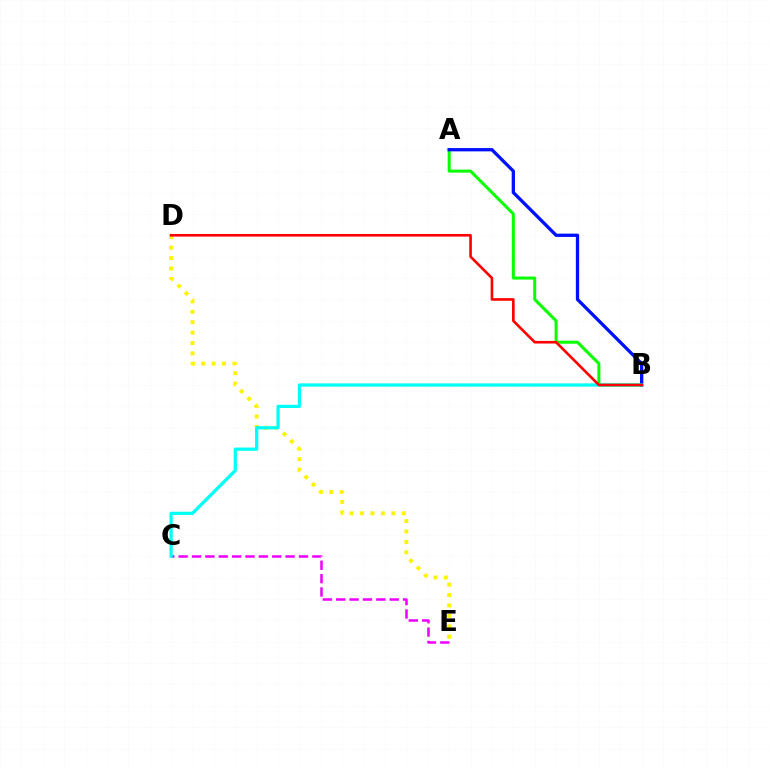{('A', 'B'): [{'color': '#08ff00', 'line_style': 'solid', 'thickness': 2.17}, {'color': '#0010ff', 'line_style': 'solid', 'thickness': 2.37}], ('D', 'E'): [{'color': '#fcf500', 'line_style': 'dotted', 'thickness': 2.83}], ('C', 'E'): [{'color': '#ee00ff', 'line_style': 'dashed', 'thickness': 1.82}], ('B', 'C'): [{'color': '#00fff6', 'line_style': 'solid', 'thickness': 2.32}], ('B', 'D'): [{'color': '#ff0000', 'line_style': 'solid', 'thickness': 1.9}]}